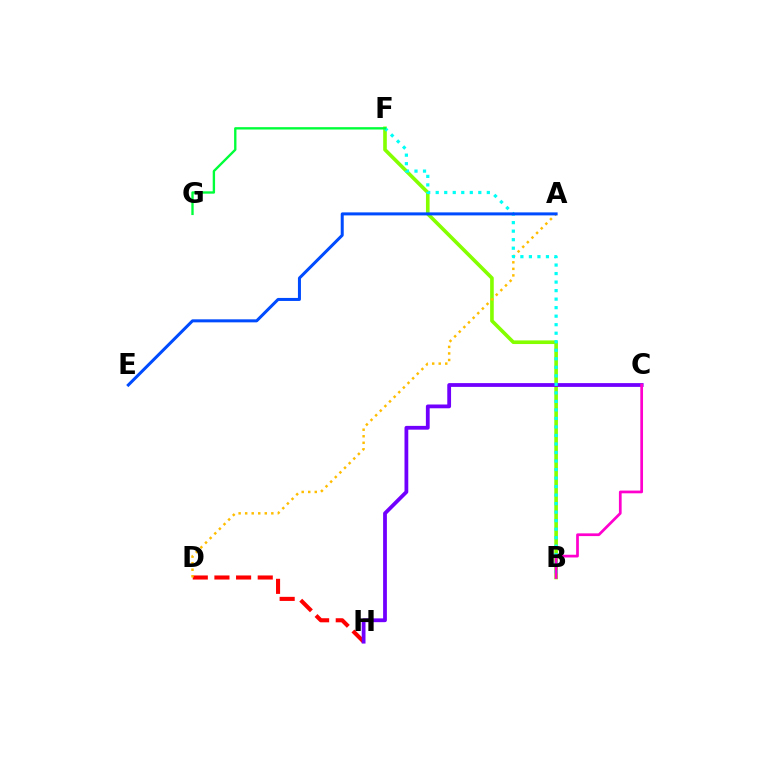{('D', 'H'): [{'color': '#ff0000', 'line_style': 'dashed', 'thickness': 2.94}], ('B', 'F'): [{'color': '#84ff00', 'line_style': 'solid', 'thickness': 2.61}, {'color': '#00fff6', 'line_style': 'dotted', 'thickness': 2.31}], ('C', 'H'): [{'color': '#7200ff', 'line_style': 'solid', 'thickness': 2.73}], ('A', 'D'): [{'color': '#ffbd00', 'line_style': 'dotted', 'thickness': 1.78}], ('F', 'G'): [{'color': '#00ff39', 'line_style': 'solid', 'thickness': 1.7}], ('A', 'E'): [{'color': '#004bff', 'line_style': 'solid', 'thickness': 2.17}], ('B', 'C'): [{'color': '#ff00cf', 'line_style': 'solid', 'thickness': 1.96}]}